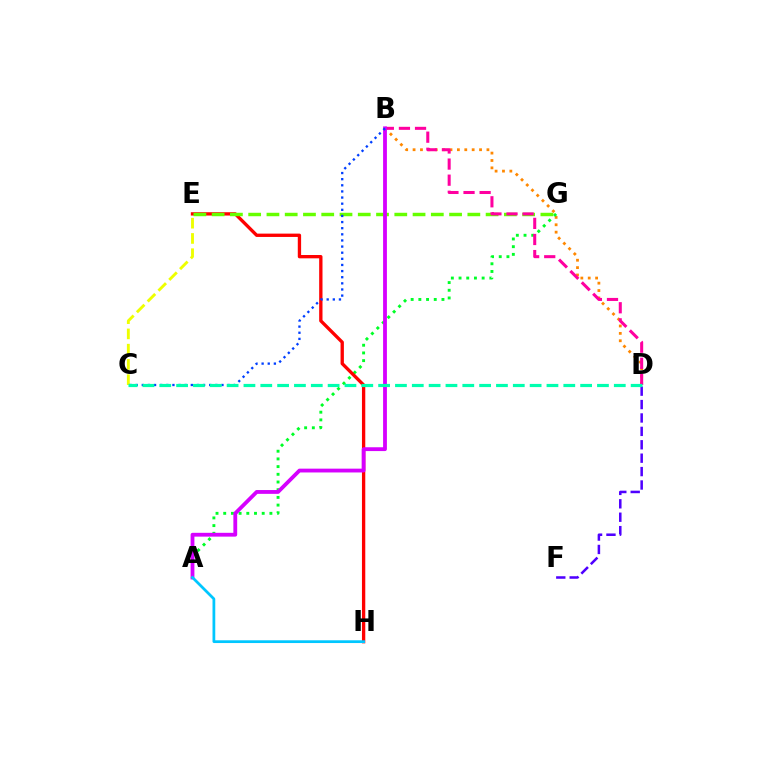{('B', 'D'): [{'color': '#ff8800', 'line_style': 'dotted', 'thickness': 2.01}, {'color': '#ff00a0', 'line_style': 'dashed', 'thickness': 2.19}], ('A', 'G'): [{'color': '#00ff27', 'line_style': 'dotted', 'thickness': 2.09}], ('D', 'F'): [{'color': '#4f00ff', 'line_style': 'dashed', 'thickness': 1.82}], ('E', 'H'): [{'color': '#ff0000', 'line_style': 'solid', 'thickness': 2.4}], ('E', 'G'): [{'color': '#66ff00', 'line_style': 'dashed', 'thickness': 2.48}], ('C', 'E'): [{'color': '#eeff00', 'line_style': 'dashed', 'thickness': 2.07}], ('A', 'B'): [{'color': '#d600ff', 'line_style': 'solid', 'thickness': 2.75}], ('B', 'C'): [{'color': '#003fff', 'line_style': 'dotted', 'thickness': 1.66}], ('A', 'H'): [{'color': '#00c7ff', 'line_style': 'solid', 'thickness': 1.98}], ('C', 'D'): [{'color': '#00ffaf', 'line_style': 'dashed', 'thickness': 2.29}]}